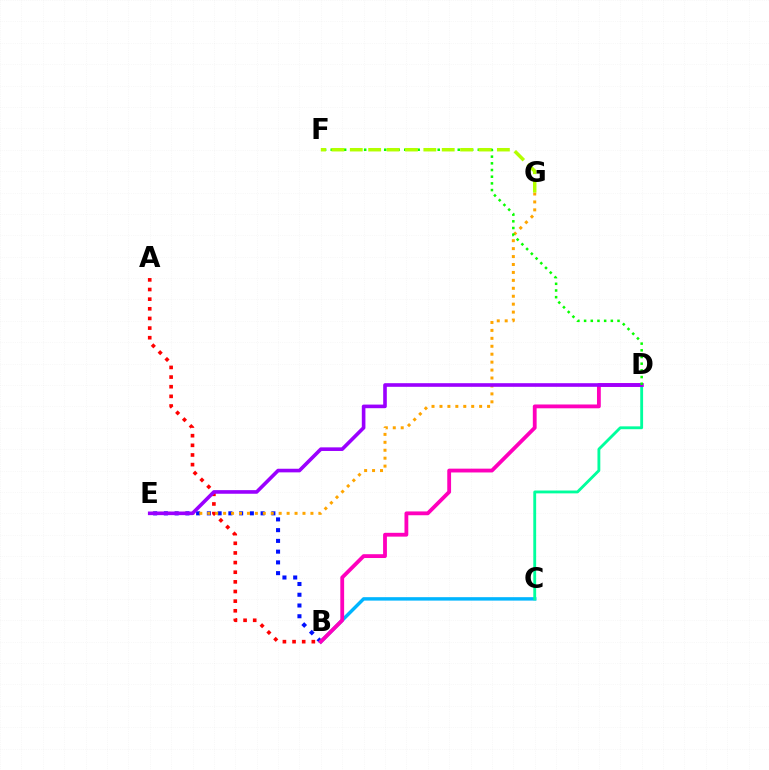{('B', 'E'): [{'color': '#0010ff', 'line_style': 'dotted', 'thickness': 2.92}], ('B', 'C'): [{'color': '#00b5ff', 'line_style': 'solid', 'thickness': 2.47}], ('C', 'D'): [{'color': '#00ff9d', 'line_style': 'solid', 'thickness': 2.05}], ('A', 'B'): [{'color': '#ff0000', 'line_style': 'dotted', 'thickness': 2.62}], ('E', 'G'): [{'color': '#ffa500', 'line_style': 'dotted', 'thickness': 2.16}], ('B', 'D'): [{'color': '#ff00bd', 'line_style': 'solid', 'thickness': 2.75}], ('D', 'E'): [{'color': '#9b00ff', 'line_style': 'solid', 'thickness': 2.6}], ('D', 'F'): [{'color': '#08ff00', 'line_style': 'dotted', 'thickness': 1.82}], ('F', 'G'): [{'color': '#b3ff00', 'line_style': 'dashed', 'thickness': 2.5}]}